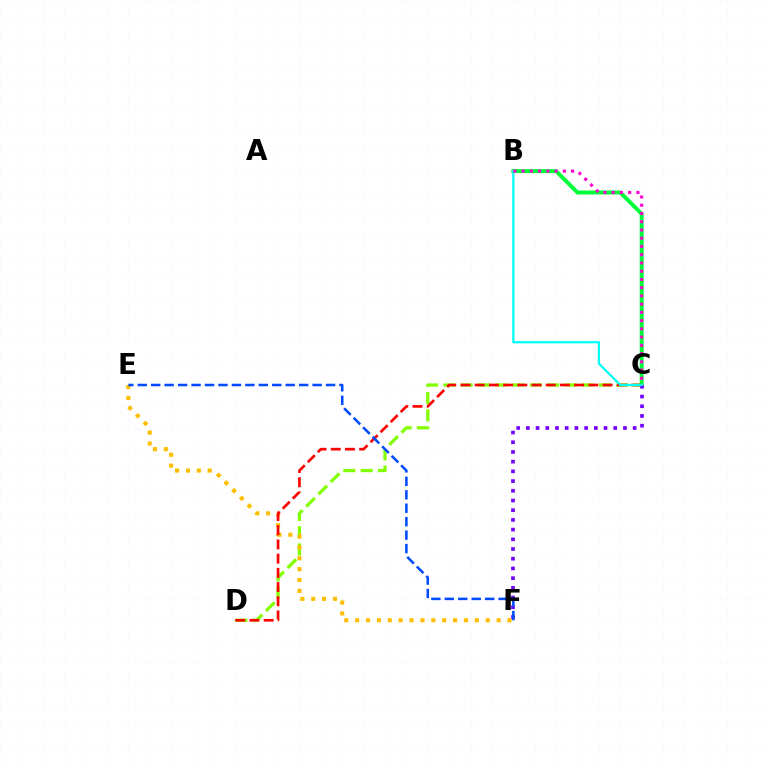{('C', 'D'): [{'color': '#84ff00', 'line_style': 'dashed', 'thickness': 2.35}, {'color': '#ff0000', 'line_style': 'dashed', 'thickness': 1.93}], ('E', 'F'): [{'color': '#ffbd00', 'line_style': 'dotted', 'thickness': 2.96}, {'color': '#004bff', 'line_style': 'dashed', 'thickness': 1.83}], ('B', 'C'): [{'color': '#00ff39', 'line_style': 'solid', 'thickness': 2.84}, {'color': '#00fff6', 'line_style': 'solid', 'thickness': 1.61}, {'color': '#ff00cf', 'line_style': 'dotted', 'thickness': 2.24}], ('C', 'F'): [{'color': '#7200ff', 'line_style': 'dotted', 'thickness': 2.64}]}